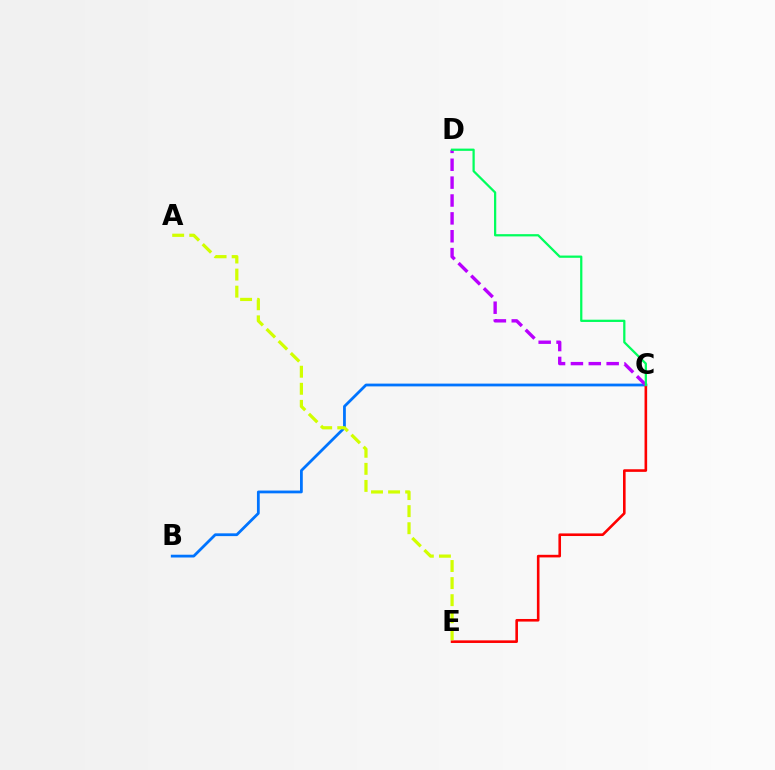{('B', 'C'): [{'color': '#0074ff', 'line_style': 'solid', 'thickness': 2.0}], ('C', 'E'): [{'color': '#ff0000', 'line_style': 'solid', 'thickness': 1.88}], ('A', 'E'): [{'color': '#d1ff00', 'line_style': 'dashed', 'thickness': 2.32}], ('C', 'D'): [{'color': '#b900ff', 'line_style': 'dashed', 'thickness': 2.43}, {'color': '#00ff5c', 'line_style': 'solid', 'thickness': 1.62}]}